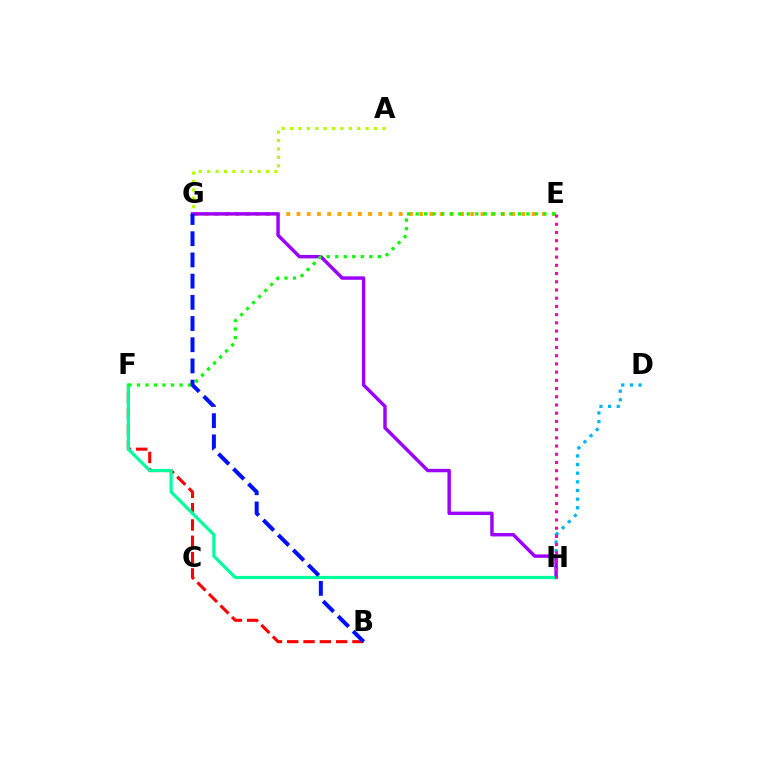{('B', 'F'): [{'color': '#ff0000', 'line_style': 'dashed', 'thickness': 2.21}], ('D', 'H'): [{'color': '#00b5ff', 'line_style': 'dotted', 'thickness': 2.35}], ('E', 'G'): [{'color': '#ffa500', 'line_style': 'dotted', 'thickness': 2.78}], ('A', 'G'): [{'color': '#b3ff00', 'line_style': 'dotted', 'thickness': 2.28}], ('G', 'H'): [{'color': '#9b00ff', 'line_style': 'solid', 'thickness': 2.47}], ('F', 'H'): [{'color': '#00ff9d', 'line_style': 'solid', 'thickness': 2.32}], ('E', 'F'): [{'color': '#08ff00', 'line_style': 'dotted', 'thickness': 2.31}], ('E', 'H'): [{'color': '#ff00bd', 'line_style': 'dotted', 'thickness': 2.23}], ('B', 'G'): [{'color': '#0010ff', 'line_style': 'dashed', 'thickness': 2.88}]}